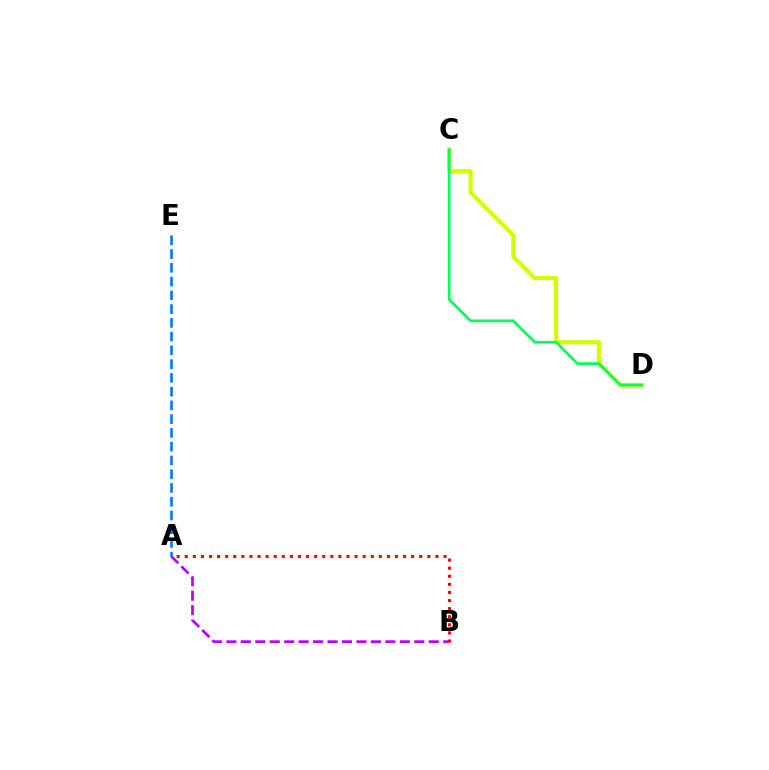{('A', 'B'): [{'color': '#b900ff', 'line_style': 'dashed', 'thickness': 1.96}, {'color': '#ff0000', 'line_style': 'dotted', 'thickness': 2.2}], ('A', 'E'): [{'color': '#0074ff', 'line_style': 'dashed', 'thickness': 1.87}], ('C', 'D'): [{'color': '#d1ff00', 'line_style': 'solid', 'thickness': 2.99}, {'color': '#00ff5c', 'line_style': 'solid', 'thickness': 1.94}]}